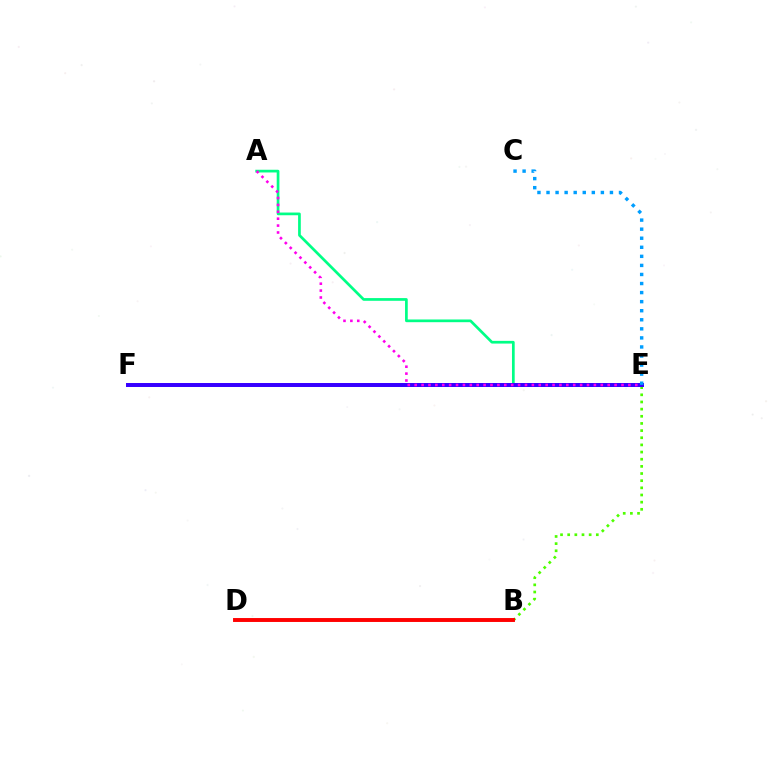{('A', 'E'): [{'color': '#00ff86', 'line_style': 'solid', 'thickness': 1.95}, {'color': '#ff00ed', 'line_style': 'dotted', 'thickness': 1.87}], ('B', 'E'): [{'color': '#4fff00', 'line_style': 'dotted', 'thickness': 1.94}], ('E', 'F'): [{'color': '#3700ff', 'line_style': 'solid', 'thickness': 2.87}], ('B', 'D'): [{'color': '#ffd500', 'line_style': 'dotted', 'thickness': 1.55}, {'color': '#ff0000', 'line_style': 'solid', 'thickness': 2.82}], ('C', 'E'): [{'color': '#009eff', 'line_style': 'dotted', 'thickness': 2.46}]}